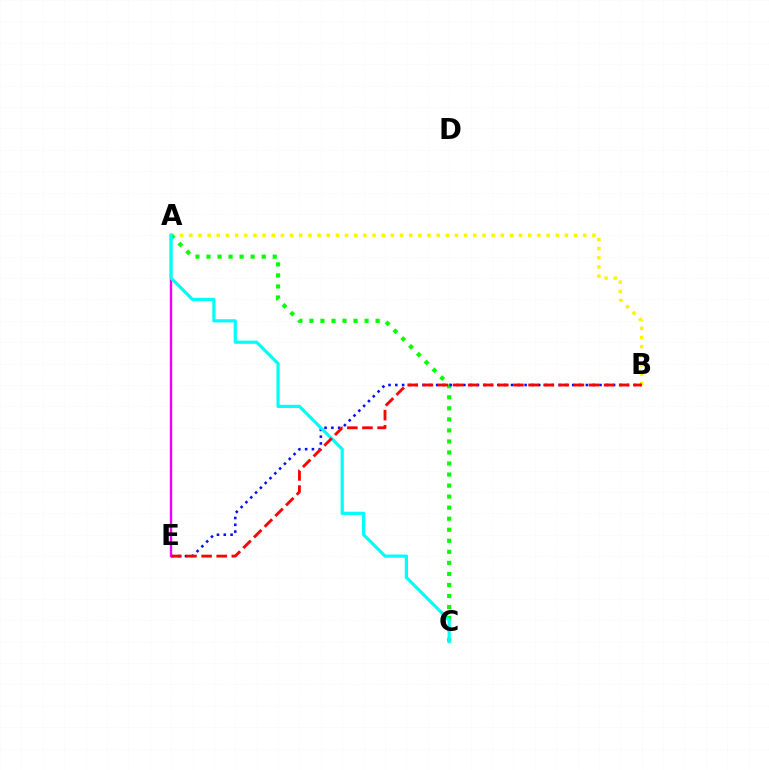{('A', 'E'): [{'color': '#ee00ff', 'line_style': 'solid', 'thickness': 1.72}], ('A', 'B'): [{'color': '#fcf500', 'line_style': 'dotted', 'thickness': 2.49}], ('A', 'C'): [{'color': '#08ff00', 'line_style': 'dotted', 'thickness': 3.0}, {'color': '#00fff6', 'line_style': 'solid', 'thickness': 2.3}], ('B', 'E'): [{'color': '#0010ff', 'line_style': 'dotted', 'thickness': 1.85}, {'color': '#ff0000', 'line_style': 'dashed', 'thickness': 2.05}]}